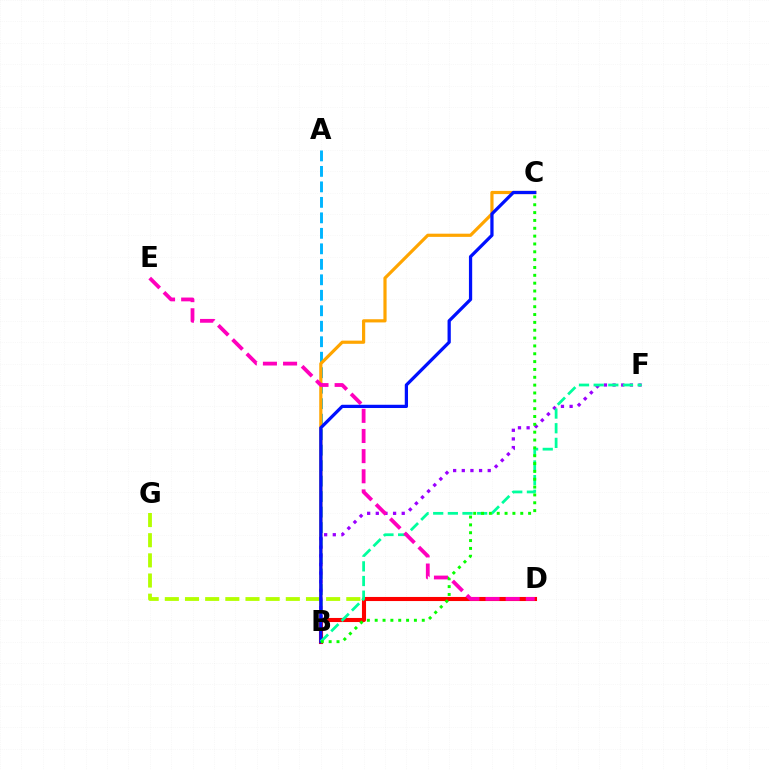{('A', 'B'): [{'color': '#00b5ff', 'line_style': 'dashed', 'thickness': 2.1}], ('B', 'C'): [{'color': '#ffa500', 'line_style': 'solid', 'thickness': 2.3}, {'color': '#0010ff', 'line_style': 'solid', 'thickness': 2.34}, {'color': '#08ff00', 'line_style': 'dotted', 'thickness': 2.13}], ('D', 'G'): [{'color': '#b3ff00', 'line_style': 'dashed', 'thickness': 2.74}], ('B', 'F'): [{'color': '#9b00ff', 'line_style': 'dotted', 'thickness': 2.35}, {'color': '#00ff9d', 'line_style': 'dashed', 'thickness': 1.99}], ('B', 'D'): [{'color': '#ff0000', 'line_style': 'solid', 'thickness': 2.94}], ('D', 'E'): [{'color': '#ff00bd', 'line_style': 'dashed', 'thickness': 2.74}]}